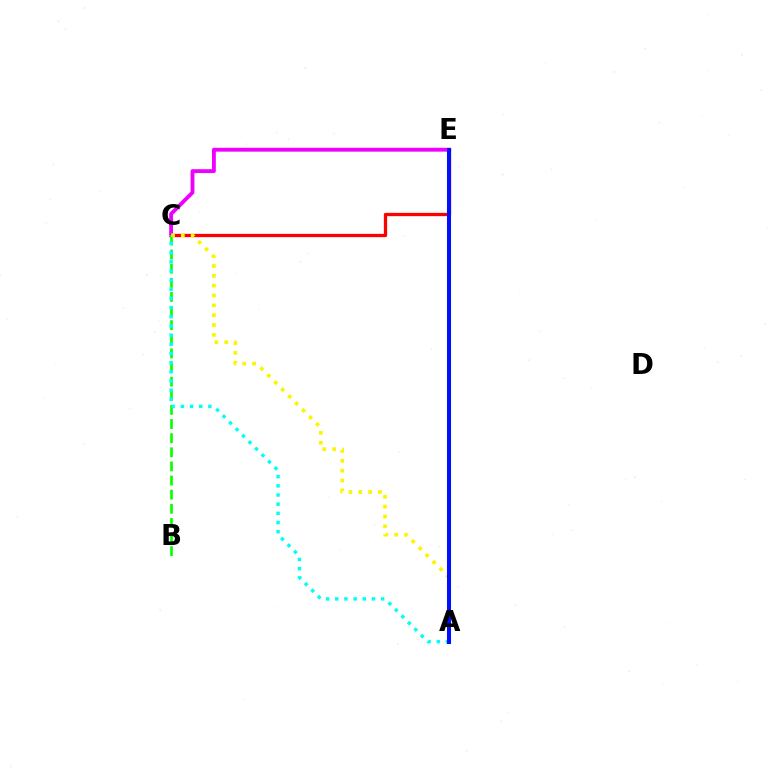{('C', 'E'): [{'color': '#ee00ff', 'line_style': 'solid', 'thickness': 2.77}, {'color': '#ff0000', 'line_style': 'solid', 'thickness': 2.37}], ('B', 'C'): [{'color': '#08ff00', 'line_style': 'dashed', 'thickness': 1.92}], ('A', 'C'): [{'color': '#fcf500', 'line_style': 'dotted', 'thickness': 2.68}, {'color': '#00fff6', 'line_style': 'dotted', 'thickness': 2.49}], ('A', 'E'): [{'color': '#0010ff', 'line_style': 'solid', 'thickness': 2.91}]}